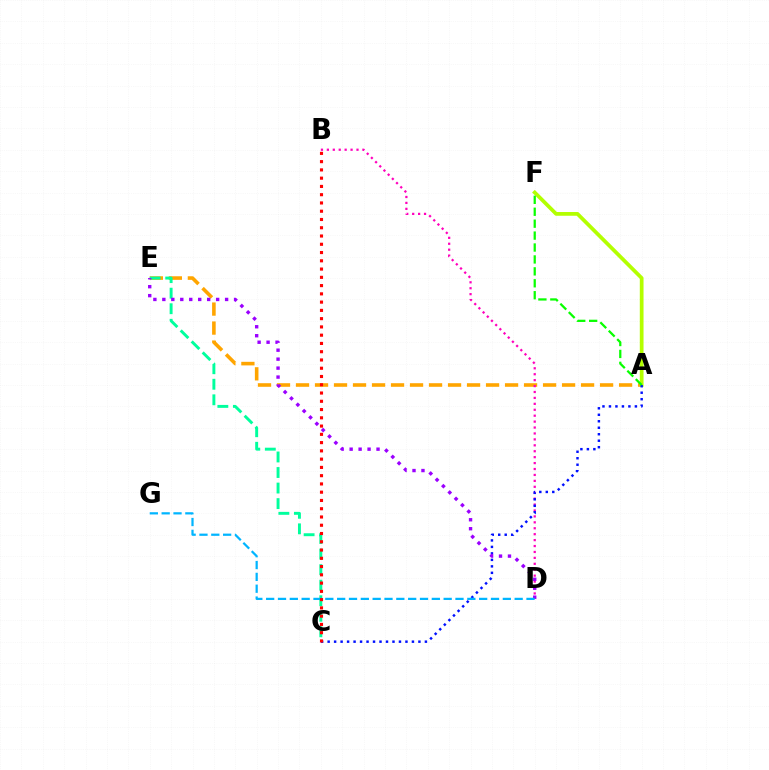{('A', 'E'): [{'color': '#ffa500', 'line_style': 'dashed', 'thickness': 2.58}], ('A', 'F'): [{'color': '#b3ff00', 'line_style': 'solid', 'thickness': 2.69}, {'color': '#08ff00', 'line_style': 'dashed', 'thickness': 1.62}], ('B', 'D'): [{'color': '#ff00bd', 'line_style': 'dotted', 'thickness': 1.61}], ('C', 'E'): [{'color': '#00ff9d', 'line_style': 'dashed', 'thickness': 2.11}], ('A', 'C'): [{'color': '#0010ff', 'line_style': 'dotted', 'thickness': 1.76}], ('D', 'E'): [{'color': '#9b00ff', 'line_style': 'dotted', 'thickness': 2.44}], ('D', 'G'): [{'color': '#00b5ff', 'line_style': 'dashed', 'thickness': 1.61}], ('B', 'C'): [{'color': '#ff0000', 'line_style': 'dotted', 'thickness': 2.25}]}